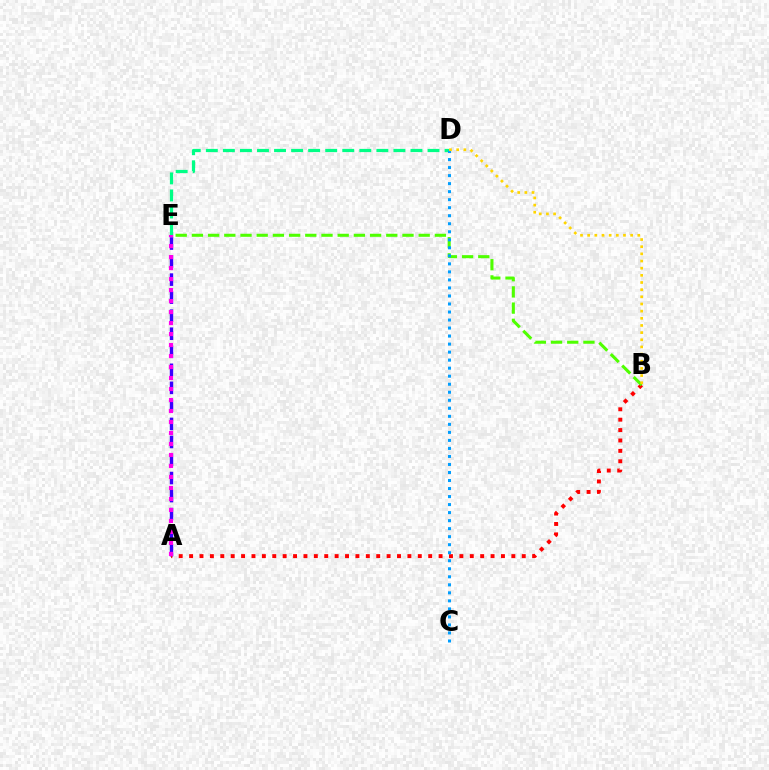{('A', 'E'): [{'color': '#3700ff', 'line_style': 'dashed', 'thickness': 2.45}, {'color': '#ff00ed', 'line_style': 'dotted', 'thickness': 2.99}], ('A', 'B'): [{'color': '#ff0000', 'line_style': 'dotted', 'thickness': 2.82}], ('B', 'E'): [{'color': '#4fff00', 'line_style': 'dashed', 'thickness': 2.2}], ('D', 'E'): [{'color': '#00ff86', 'line_style': 'dashed', 'thickness': 2.32}], ('C', 'D'): [{'color': '#009eff', 'line_style': 'dotted', 'thickness': 2.18}], ('B', 'D'): [{'color': '#ffd500', 'line_style': 'dotted', 'thickness': 1.94}]}